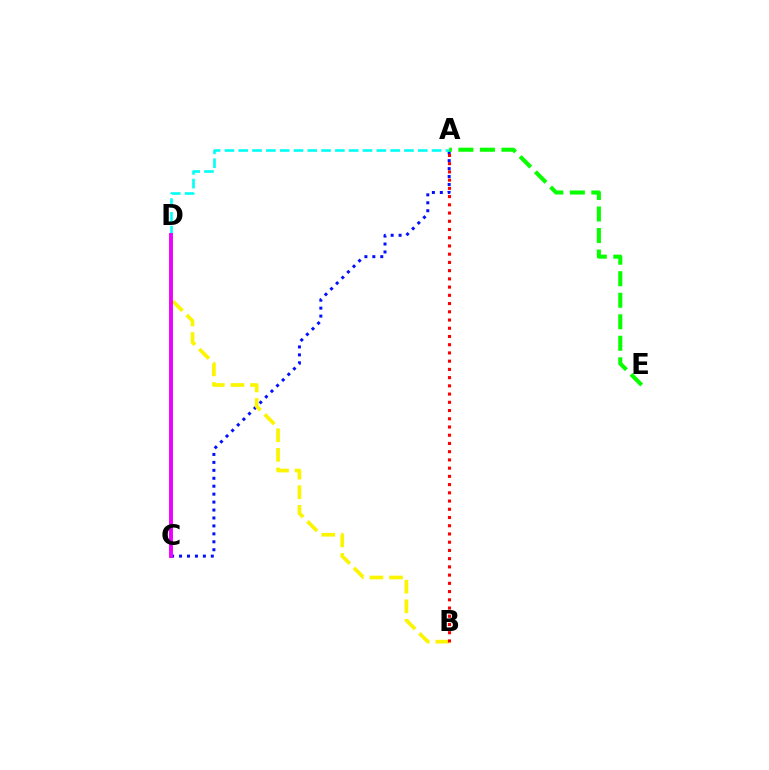{('A', 'C'): [{'color': '#0010ff', 'line_style': 'dotted', 'thickness': 2.16}], ('B', 'D'): [{'color': '#fcf500', 'line_style': 'dashed', 'thickness': 2.66}], ('A', 'D'): [{'color': '#00fff6', 'line_style': 'dashed', 'thickness': 1.88}], ('A', 'E'): [{'color': '#08ff00', 'line_style': 'dashed', 'thickness': 2.92}], ('C', 'D'): [{'color': '#ee00ff', 'line_style': 'solid', 'thickness': 2.8}], ('A', 'B'): [{'color': '#ff0000', 'line_style': 'dotted', 'thickness': 2.24}]}